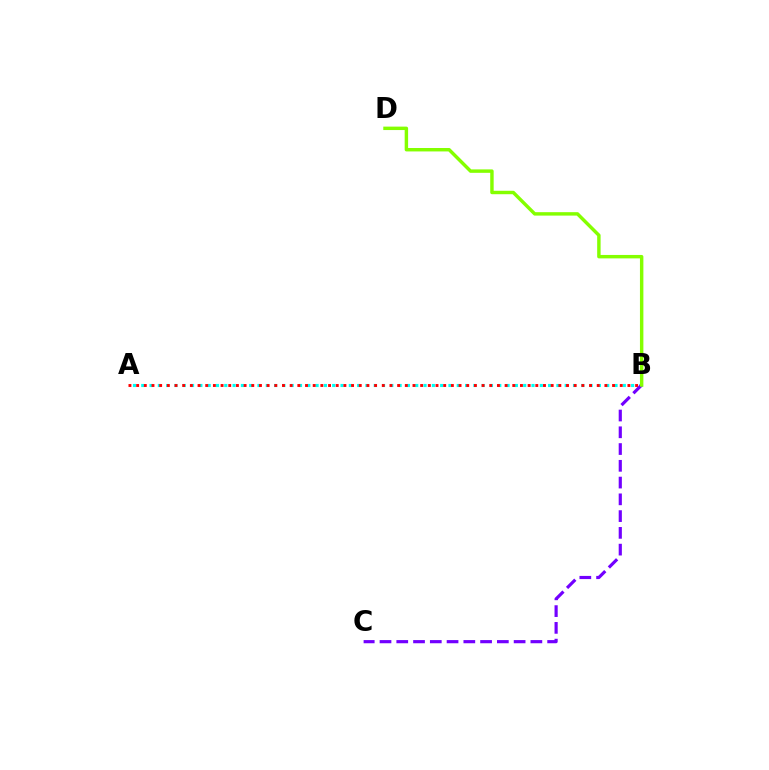{('A', 'B'): [{'color': '#00fff6', 'line_style': 'dotted', 'thickness': 2.26}, {'color': '#ff0000', 'line_style': 'dotted', 'thickness': 2.09}], ('B', 'C'): [{'color': '#7200ff', 'line_style': 'dashed', 'thickness': 2.28}], ('B', 'D'): [{'color': '#84ff00', 'line_style': 'solid', 'thickness': 2.47}]}